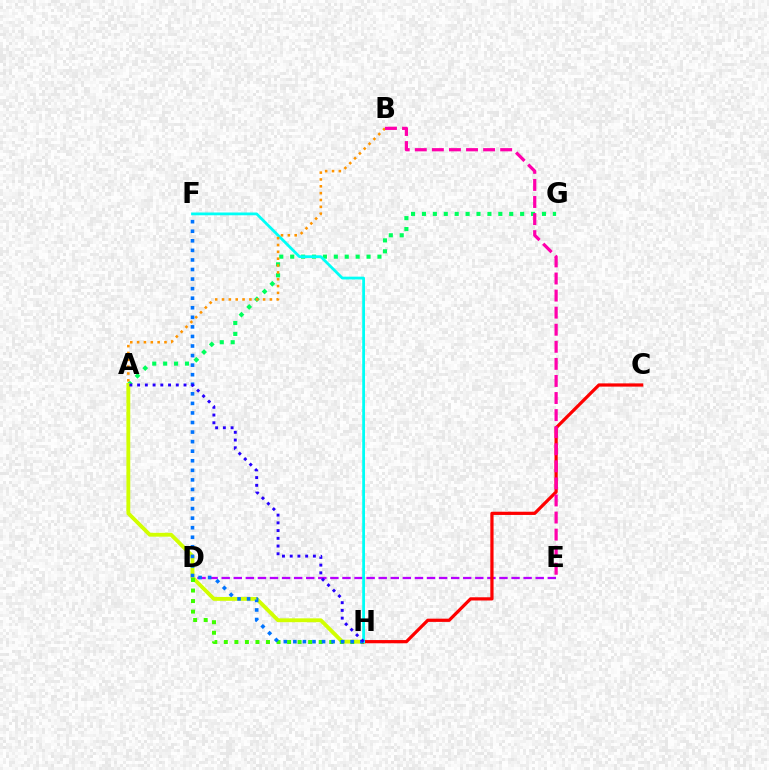{('A', 'G'): [{'color': '#00ff5c', 'line_style': 'dotted', 'thickness': 2.96}], ('D', 'E'): [{'color': '#b900ff', 'line_style': 'dashed', 'thickness': 1.64}], ('A', 'H'): [{'color': '#d1ff00', 'line_style': 'solid', 'thickness': 2.78}, {'color': '#2500ff', 'line_style': 'dotted', 'thickness': 2.1}], ('D', 'H'): [{'color': '#3dff00', 'line_style': 'dotted', 'thickness': 2.86}], ('C', 'H'): [{'color': '#ff0000', 'line_style': 'solid', 'thickness': 2.32}], ('F', 'H'): [{'color': '#00fff6', 'line_style': 'solid', 'thickness': 2.0}, {'color': '#0074ff', 'line_style': 'dotted', 'thickness': 2.6}], ('A', 'B'): [{'color': '#ff9400', 'line_style': 'dotted', 'thickness': 1.86}], ('B', 'E'): [{'color': '#ff00ac', 'line_style': 'dashed', 'thickness': 2.32}]}